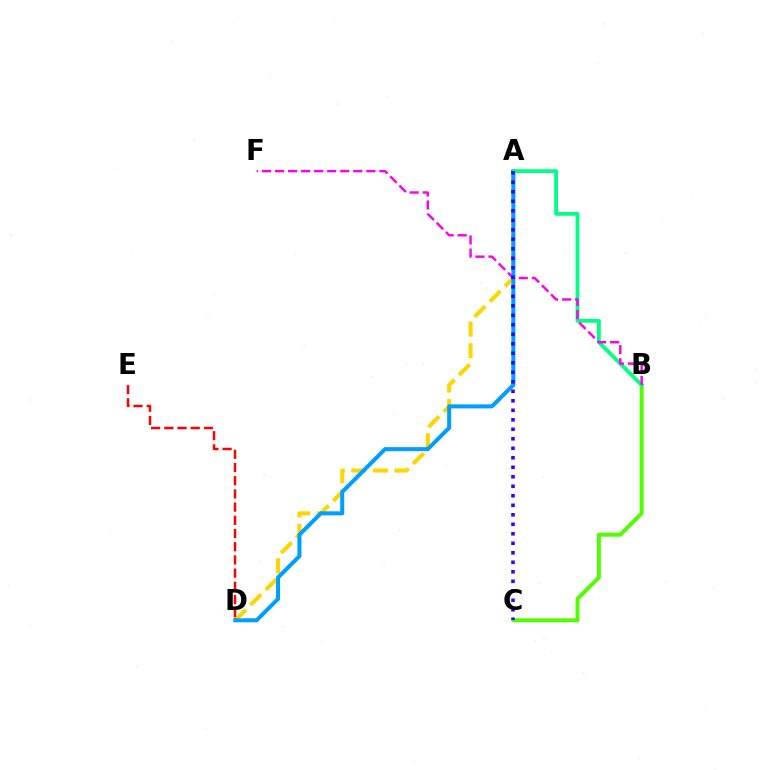{('B', 'C'): [{'color': '#4fff00', 'line_style': 'solid', 'thickness': 2.81}], ('A', 'D'): [{'color': '#ffd500', 'line_style': 'dashed', 'thickness': 2.93}, {'color': '#009eff', 'line_style': 'solid', 'thickness': 2.9}], ('D', 'E'): [{'color': '#ff0000', 'line_style': 'dashed', 'thickness': 1.79}], ('A', 'B'): [{'color': '#00ff86', 'line_style': 'solid', 'thickness': 2.73}], ('B', 'F'): [{'color': '#ff00ed', 'line_style': 'dashed', 'thickness': 1.77}], ('A', 'C'): [{'color': '#3700ff', 'line_style': 'dotted', 'thickness': 2.58}]}